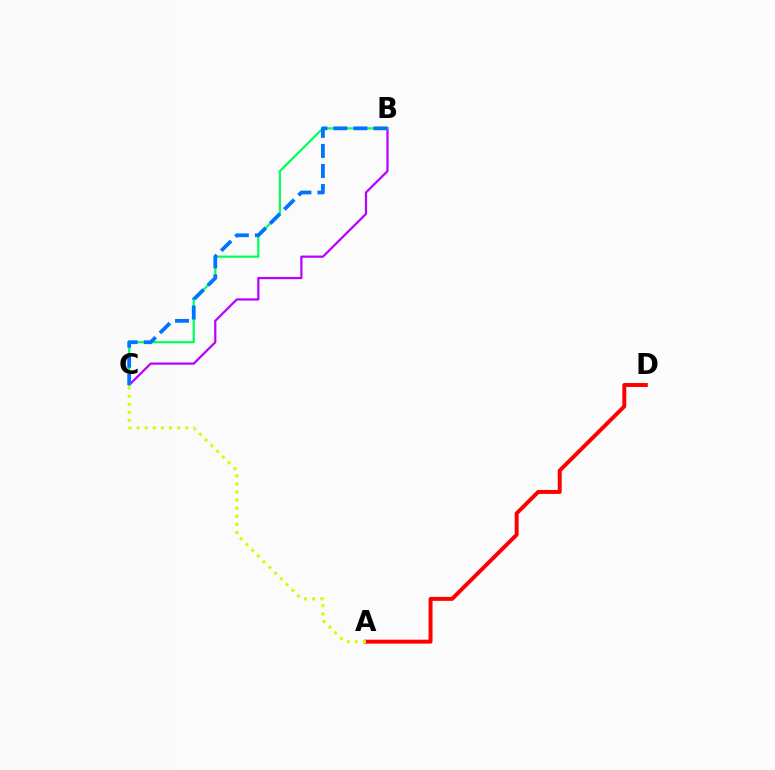{('A', 'D'): [{'color': '#ff0000', 'line_style': 'solid', 'thickness': 2.84}], ('B', 'C'): [{'color': '#b900ff', 'line_style': 'solid', 'thickness': 1.59}, {'color': '#00ff5c', 'line_style': 'solid', 'thickness': 1.59}, {'color': '#0074ff', 'line_style': 'dashed', 'thickness': 2.72}], ('A', 'C'): [{'color': '#d1ff00', 'line_style': 'dotted', 'thickness': 2.2}]}